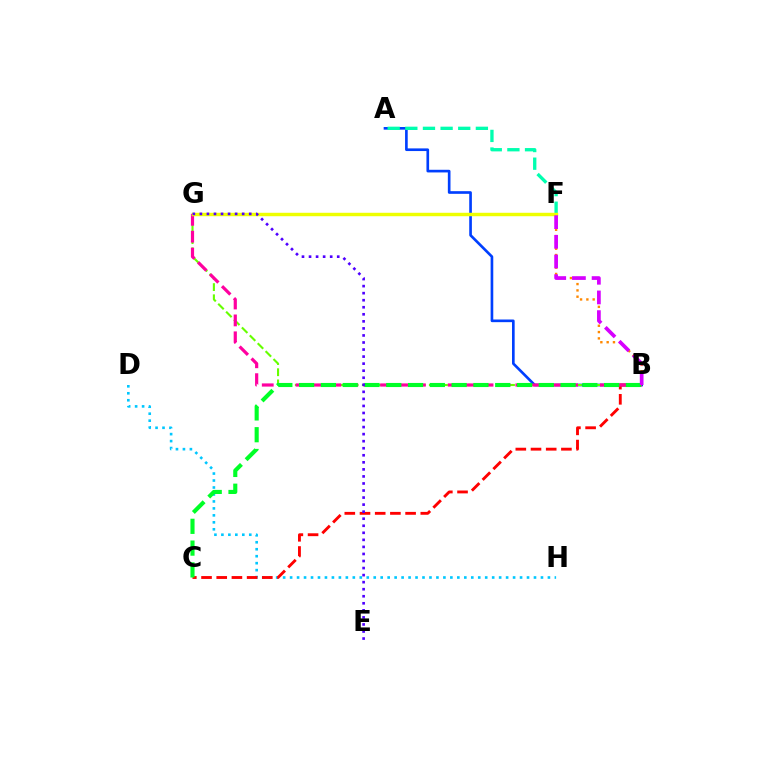{('D', 'H'): [{'color': '#00c7ff', 'line_style': 'dotted', 'thickness': 1.89}], ('A', 'B'): [{'color': '#003fff', 'line_style': 'solid', 'thickness': 1.91}], ('B', 'F'): [{'color': '#ff8800', 'line_style': 'dotted', 'thickness': 1.71}, {'color': '#d600ff', 'line_style': 'dashed', 'thickness': 2.67}], ('B', 'C'): [{'color': '#ff0000', 'line_style': 'dashed', 'thickness': 2.06}, {'color': '#00ff27', 'line_style': 'dashed', 'thickness': 2.96}], ('B', 'G'): [{'color': '#66ff00', 'line_style': 'dashed', 'thickness': 1.52}, {'color': '#ff00a0', 'line_style': 'dashed', 'thickness': 2.3}], ('A', 'F'): [{'color': '#00ffaf', 'line_style': 'dashed', 'thickness': 2.4}], ('F', 'G'): [{'color': '#eeff00', 'line_style': 'solid', 'thickness': 2.47}], ('E', 'G'): [{'color': '#4f00ff', 'line_style': 'dotted', 'thickness': 1.92}]}